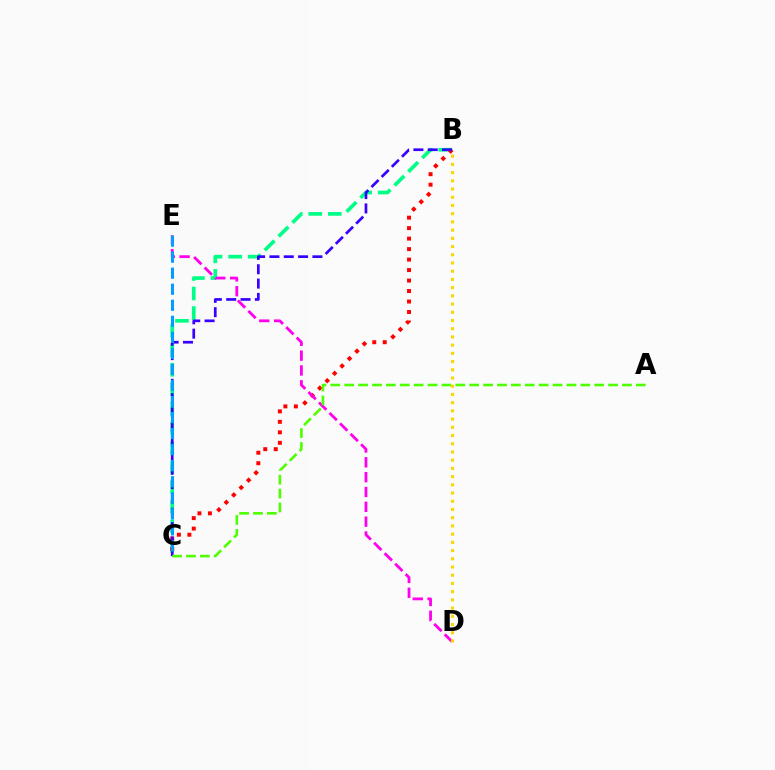{('B', 'C'): [{'color': '#00ff86', 'line_style': 'dashed', 'thickness': 2.66}, {'color': '#ff0000', 'line_style': 'dotted', 'thickness': 2.85}, {'color': '#3700ff', 'line_style': 'dashed', 'thickness': 1.95}], ('D', 'E'): [{'color': '#ff00ed', 'line_style': 'dashed', 'thickness': 2.02}], ('B', 'D'): [{'color': '#ffd500', 'line_style': 'dotted', 'thickness': 2.23}], ('A', 'C'): [{'color': '#4fff00', 'line_style': 'dashed', 'thickness': 1.89}], ('C', 'E'): [{'color': '#009eff', 'line_style': 'dashed', 'thickness': 2.18}]}